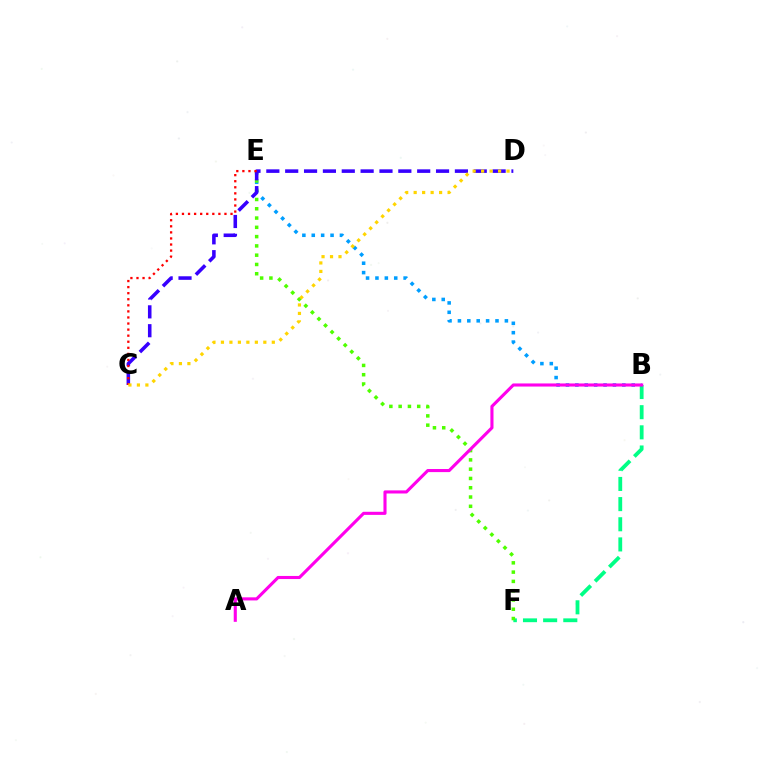{('B', 'F'): [{'color': '#00ff86', 'line_style': 'dashed', 'thickness': 2.74}], ('B', 'E'): [{'color': '#009eff', 'line_style': 'dotted', 'thickness': 2.55}], ('E', 'F'): [{'color': '#4fff00', 'line_style': 'dotted', 'thickness': 2.52}], ('C', 'D'): [{'color': '#3700ff', 'line_style': 'dashed', 'thickness': 2.56}, {'color': '#ffd500', 'line_style': 'dotted', 'thickness': 2.3}], ('A', 'B'): [{'color': '#ff00ed', 'line_style': 'solid', 'thickness': 2.23}], ('C', 'E'): [{'color': '#ff0000', 'line_style': 'dotted', 'thickness': 1.65}]}